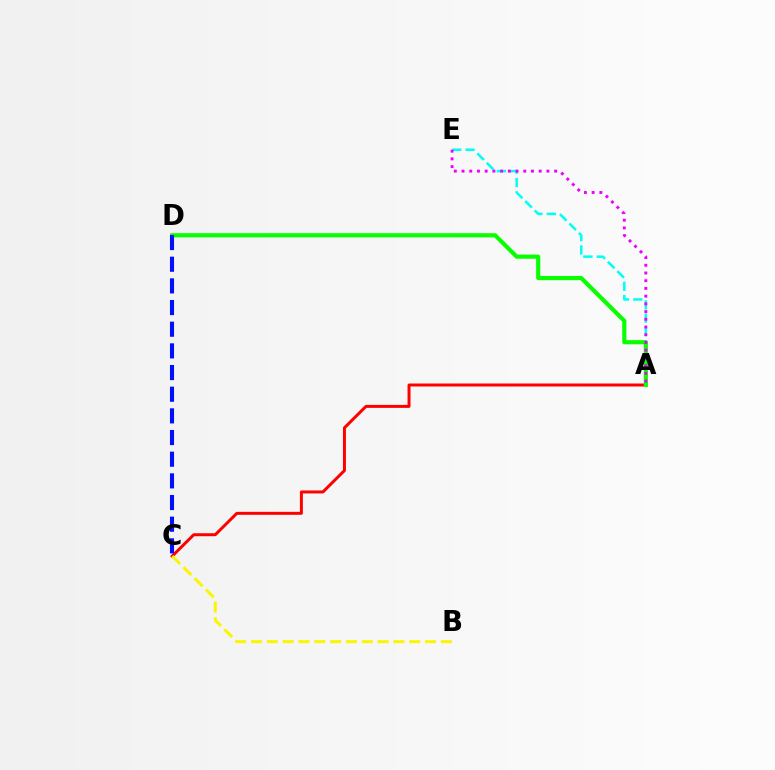{('A', 'C'): [{'color': '#ff0000', 'line_style': 'solid', 'thickness': 2.15}], ('A', 'E'): [{'color': '#00fff6', 'line_style': 'dashed', 'thickness': 1.81}, {'color': '#ee00ff', 'line_style': 'dotted', 'thickness': 2.1}], ('A', 'D'): [{'color': '#08ff00', 'line_style': 'solid', 'thickness': 2.99}], ('B', 'C'): [{'color': '#fcf500', 'line_style': 'dashed', 'thickness': 2.15}], ('C', 'D'): [{'color': '#0010ff', 'line_style': 'dashed', 'thickness': 2.94}]}